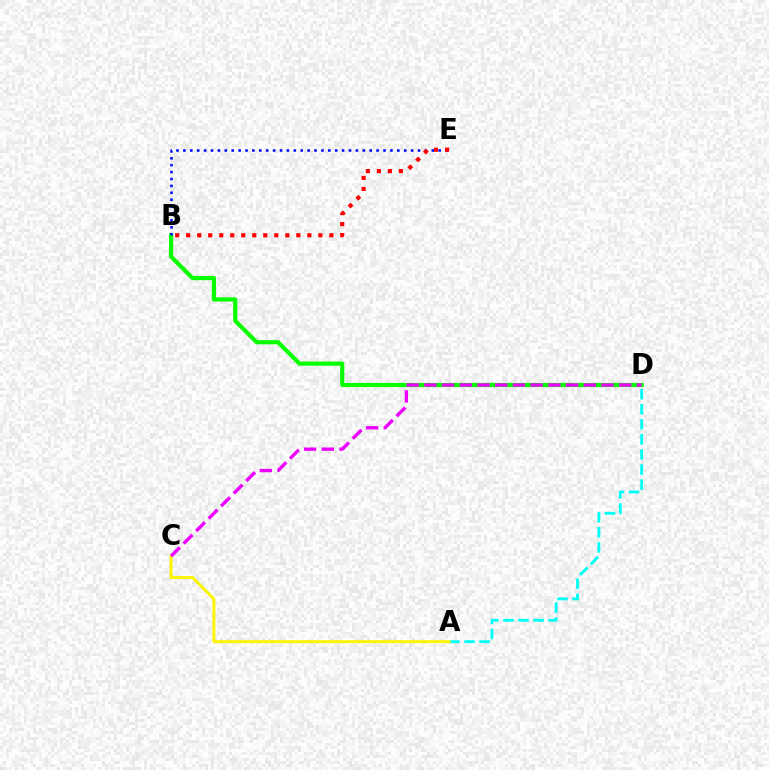{('A', 'D'): [{'color': '#00fff6', 'line_style': 'dashed', 'thickness': 2.05}], ('B', 'D'): [{'color': '#08ff00', 'line_style': 'solid', 'thickness': 2.99}], ('B', 'E'): [{'color': '#0010ff', 'line_style': 'dotted', 'thickness': 1.87}, {'color': '#ff0000', 'line_style': 'dotted', 'thickness': 2.99}], ('A', 'C'): [{'color': '#fcf500', 'line_style': 'solid', 'thickness': 2.11}], ('C', 'D'): [{'color': '#ee00ff', 'line_style': 'dashed', 'thickness': 2.41}]}